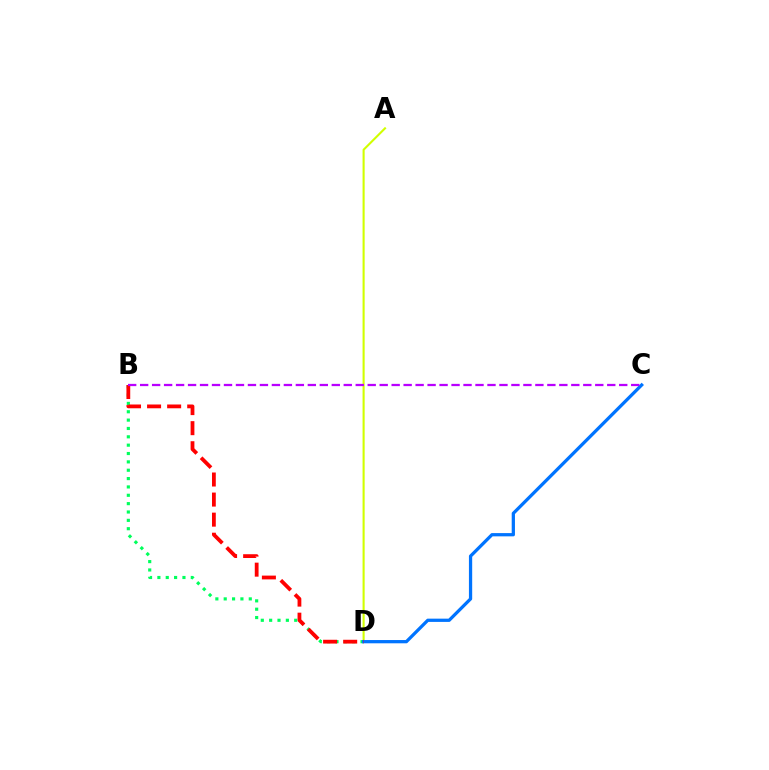{('A', 'D'): [{'color': '#d1ff00', 'line_style': 'solid', 'thickness': 1.51}], ('B', 'D'): [{'color': '#00ff5c', 'line_style': 'dotted', 'thickness': 2.27}, {'color': '#ff0000', 'line_style': 'dashed', 'thickness': 2.73}], ('C', 'D'): [{'color': '#0074ff', 'line_style': 'solid', 'thickness': 2.34}], ('B', 'C'): [{'color': '#b900ff', 'line_style': 'dashed', 'thickness': 1.63}]}